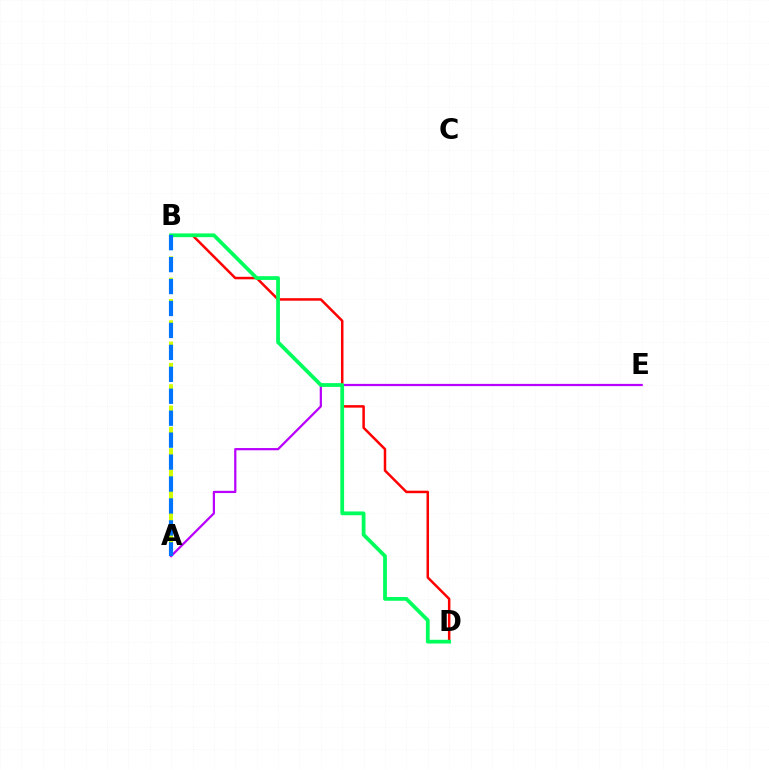{('B', 'D'): [{'color': '#ff0000', 'line_style': 'solid', 'thickness': 1.8}, {'color': '#00ff5c', 'line_style': 'solid', 'thickness': 2.71}], ('A', 'E'): [{'color': '#b900ff', 'line_style': 'solid', 'thickness': 1.61}], ('A', 'B'): [{'color': '#d1ff00', 'line_style': 'dashed', 'thickness': 2.9}, {'color': '#0074ff', 'line_style': 'dashed', 'thickness': 2.98}]}